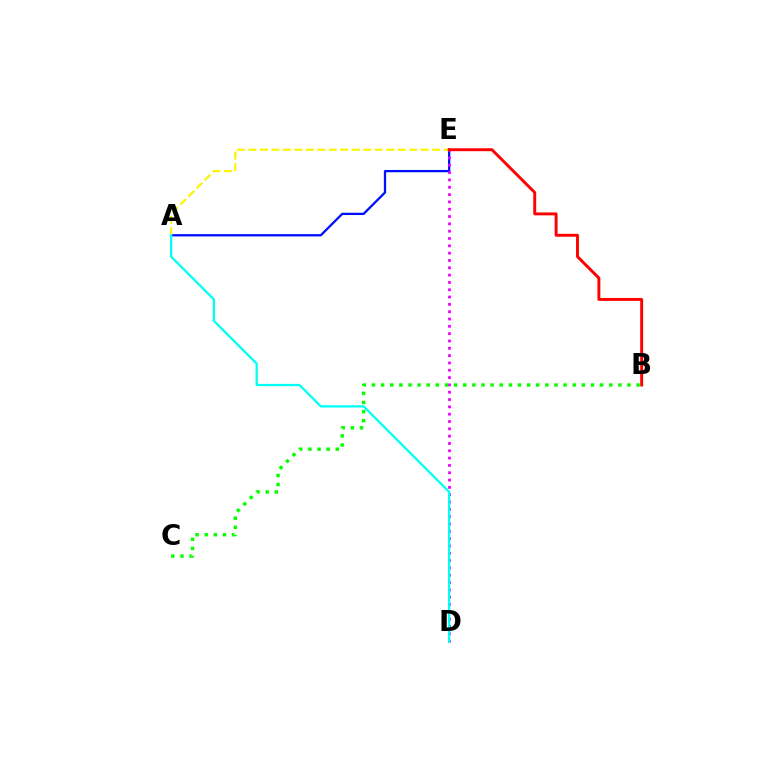{('B', 'C'): [{'color': '#08ff00', 'line_style': 'dotted', 'thickness': 2.48}], ('A', 'E'): [{'color': '#0010ff', 'line_style': 'solid', 'thickness': 1.64}, {'color': '#fcf500', 'line_style': 'dashed', 'thickness': 1.56}], ('D', 'E'): [{'color': '#ee00ff', 'line_style': 'dotted', 'thickness': 1.99}], ('A', 'D'): [{'color': '#00fff6', 'line_style': 'solid', 'thickness': 1.63}], ('B', 'E'): [{'color': '#ff0000', 'line_style': 'solid', 'thickness': 2.1}]}